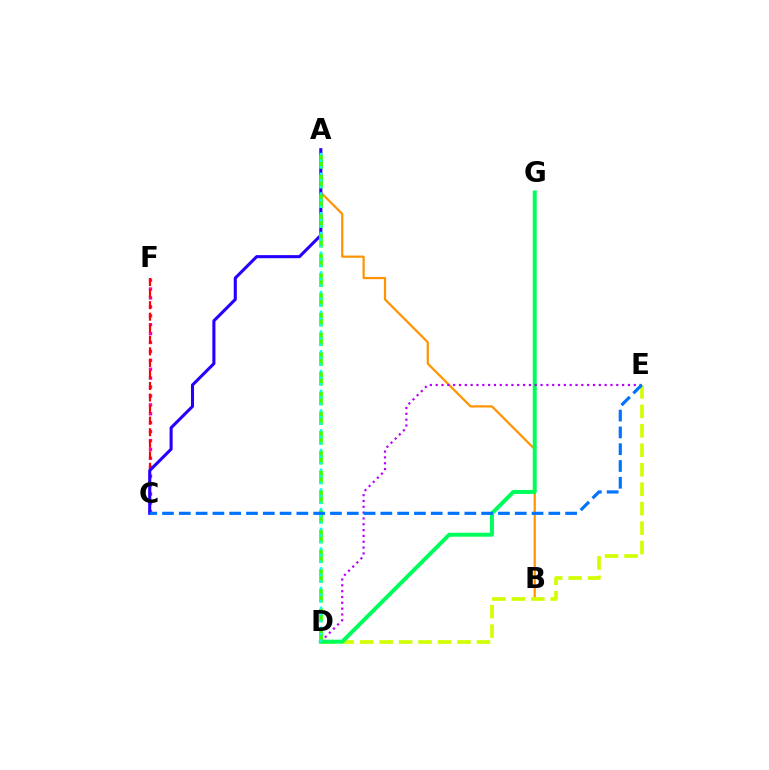{('A', 'B'): [{'color': '#ff9400', 'line_style': 'solid', 'thickness': 1.6}], ('D', 'E'): [{'color': '#d1ff00', 'line_style': 'dashed', 'thickness': 2.64}, {'color': '#b900ff', 'line_style': 'dotted', 'thickness': 1.58}], ('C', 'F'): [{'color': '#ff00ac', 'line_style': 'dotted', 'thickness': 2.42}, {'color': '#ff0000', 'line_style': 'dashed', 'thickness': 1.57}], ('D', 'G'): [{'color': '#00ff5c', 'line_style': 'solid', 'thickness': 2.88}], ('A', 'C'): [{'color': '#2500ff', 'line_style': 'solid', 'thickness': 2.21}], ('A', 'D'): [{'color': '#3dff00', 'line_style': 'dashed', 'thickness': 2.68}, {'color': '#00fff6', 'line_style': 'dotted', 'thickness': 1.79}], ('C', 'E'): [{'color': '#0074ff', 'line_style': 'dashed', 'thickness': 2.28}]}